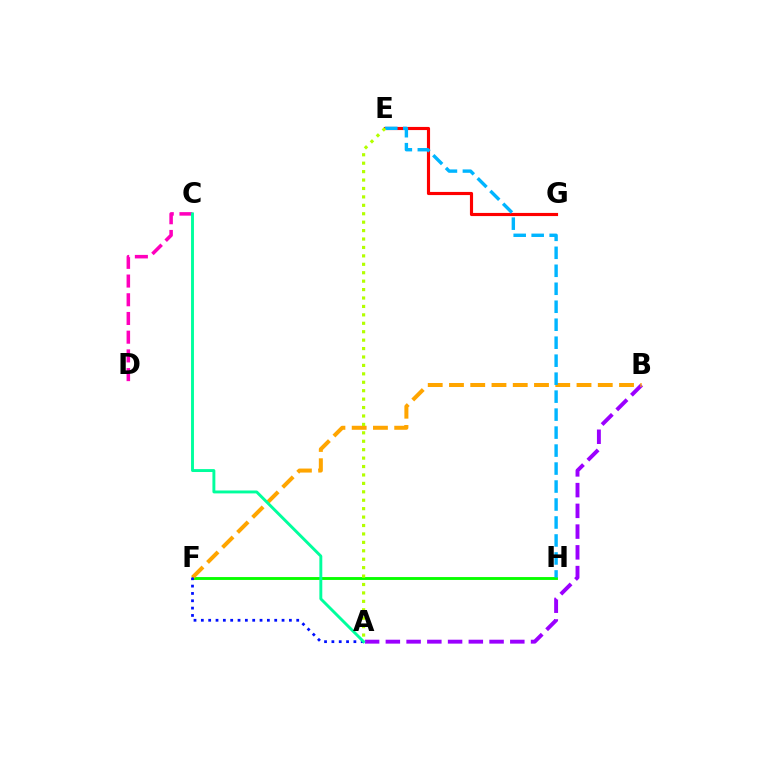{('E', 'G'): [{'color': '#ff0000', 'line_style': 'solid', 'thickness': 2.26}], ('A', 'B'): [{'color': '#9b00ff', 'line_style': 'dashed', 'thickness': 2.82}], ('F', 'H'): [{'color': '#08ff00', 'line_style': 'solid', 'thickness': 2.08}], ('C', 'D'): [{'color': '#ff00bd', 'line_style': 'dashed', 'thickness': 2.54}], ('B', 'F'): [{'color': '#ffa500', 'line_style': 'dashed', 'thickness': 2.89}], ('A', 'F'): [{'color': '#0010ff', 'line_style': 'dotted', 'thickness': 1.99}], ('E', 'H'): [{'color': '#00b5ff', 'line_style': 'dashed', 'thickness': 2.44}], ('A', 'C'): [{'color': '#00ff9d', 'line_style': 'solid', 'thickness': 2.1}], ('A', 'E'): [{'color': '#b3ff00', 'line_style': 'dotted', 'thickness': 2.29}]}